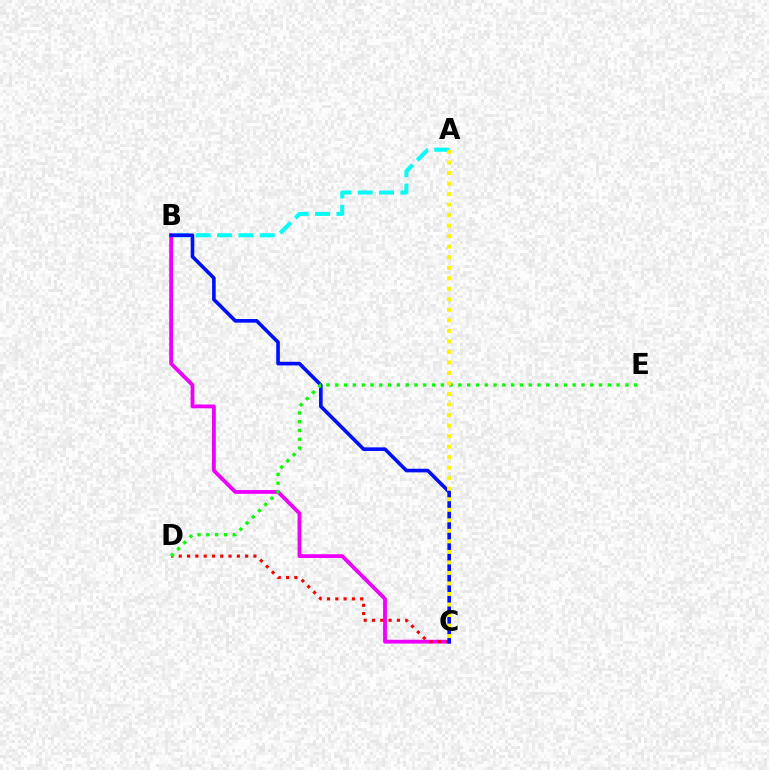{('B', 'C'): [{'color': '#ee00ff', 'line_style': 'solid', 'thickness': 2.74}, {'color': '#0010ff', 'line_style': 'solid', 'thickness': 2.61}], ('C', 'D'): [{'color': '#ff0000', 'line_style': 'dotted', 'thickness': 2.25}], ('A', 'B'): [{'color': '#00fff6', 'line_style': 'dashed', 'thickness': 2.9}], ('D', 'E'): [{'color': '#08ff00', 'line_style': 'dotted', 'thickness': 2.39}], ('A', 'C'): [{'color': '#fcf500', 'line_style': 'dotted', 'thickness': 2.86}]}